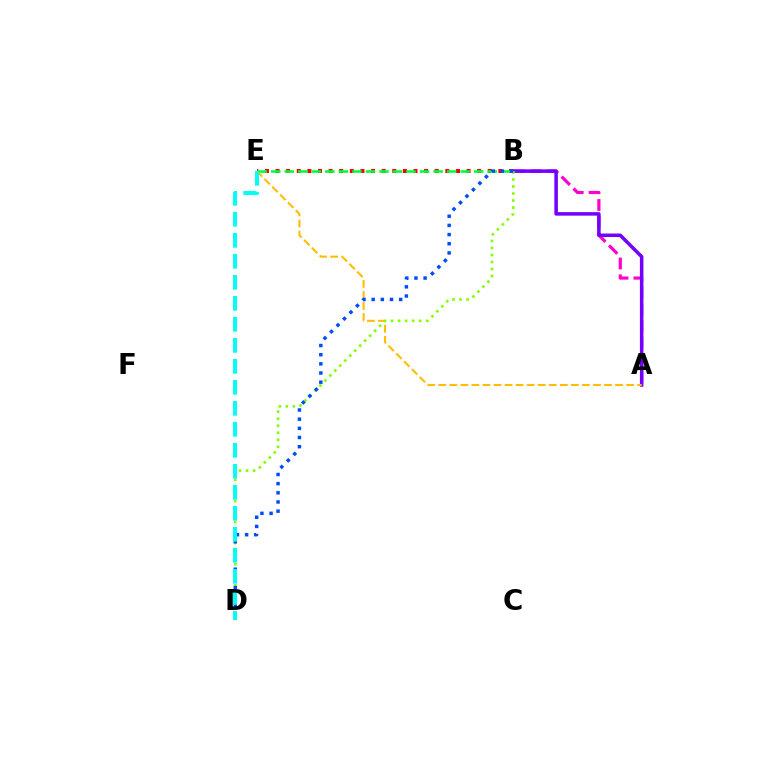{('A', 'B'): [{'color': '#ff00cf', 'line_style': 'dashed', 'thickness': 2.29}, {'color': '#7200ff', 'line_style': 'solid', 'thickness': 2.53}], ('A', 'E'): [{'color': '#ffbd00', 'line_style': 'dashed', 'thickness': 1.5}], ('B', 'E'): [{'color': '#ff0000', 'line_style': 'dotted', 'thickness': 2.88}, {'color': '#00ff39', 'line_style': 'dashed', 'thickness': 1.84}], ('B', 'D'): [{'color': '#84ff00', 'line_style': 'dotted', 'thickness': 1.91}, {'color': '#004bff', 'line_style': 'dotted', 'thickness': 2.49}], ('D', 'E'): [{'color': '#00fff6', 'line_style': 'dashed', 'thickness': 2.85}]}